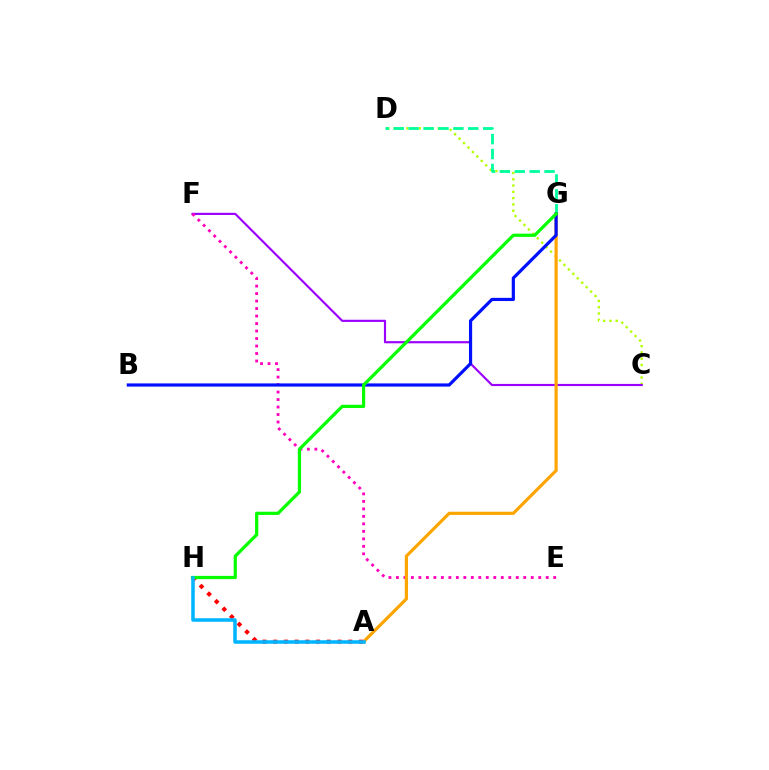{('C', 'D'): [{'color': '#b3ff00', 'line_style': 'dotted', 'thickness': 1.71}], ('C', 'F'): [{'color': '#9b00ff', 'line_style': 'solid', 'thickness': 1.55}], ('E', 'F'): [{'color': '#ff00bd', 'line_style': 'dotted', 'thickness': 2.04}], ('A', 'G'): [{'color': '#ffa500', 'line_style': 'solid', 'thickness': 2.3}], ('D', 'G'): [{'color': '#00ff9d', 'line_style': 'dashed', 'thickness': 2.03}], ('B', 'G'): [{'color': '#0010ff', 'line_style': 'solid', 'thickness': 2.29}], ('A', 'H'): [{'color': '#ff0000', 'line_style': 'dotted', 'thickness': 2.91}, {'color': '#00b5ff', 'line_style': 'solid', 'thickness': 2.54}], ('G', 'H'): [{'color': '#08ff00', 'line_style': 'solid', 'thickness': 2.32}]}